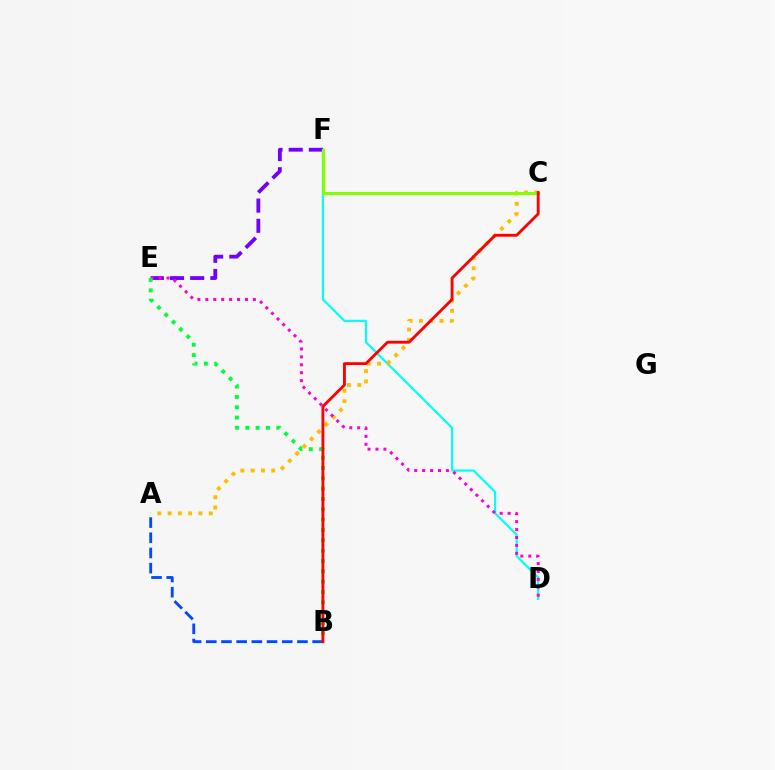{('D', 'F'): [{'color': '#00fff6', 'line_style': 'solid', 'thickness': 1.57}], ('A', 'C'): [{'color': '#ffbd00', 'line_style': 'dotted', 'thickness': 2.8}], ('E', 'F'): [{'color': '#7200ff', 'line_style': 'dashed', 'thickness': 2.74}], ('D', 'E'): [{'color': '#ff00cf', 'line_style': 'dotted', 'thickness': 2.15}], ('B', 'E'): [{'color': '#00ff39', 'line_style': 'dotted', 'thickness': 2.81}], ('A', 'B'): [{'color': '#004bff', 'line_style': 'dashed', 'thickness': 2.06}], ('C', 'F'): [{'color': '#84ff00', 'line_style': 'solid', 'thickness': 2.23}], ('B', 'C'): [{'color': '#ff0000', 'line_style': 'solid', 'thickness': 2.05}]}